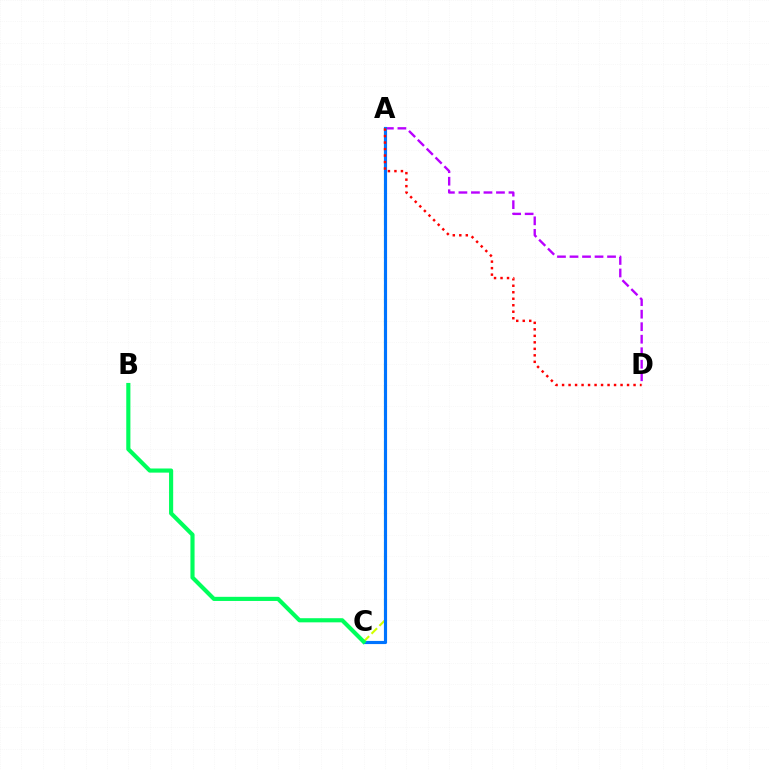{('A', 'D'): [{'color': '#b900ff', 'line_style': 'dashed', 'thickness': 1.7}, {'color': '#ff0000', 'line_style': 'dotted', 'thickness': 1.77}], ('A', 'C'): [{'color': '#d1ff00', 'line_style': 'dashed', 'thickness': 1.52}, {'color': '#0074ff', 'line_style': 'solid', 'thickness': 2.26}], ('B', 'C'): [{'color': '#00ff5c', 'line_style': 'solid', 'thickness': 2.98}]}